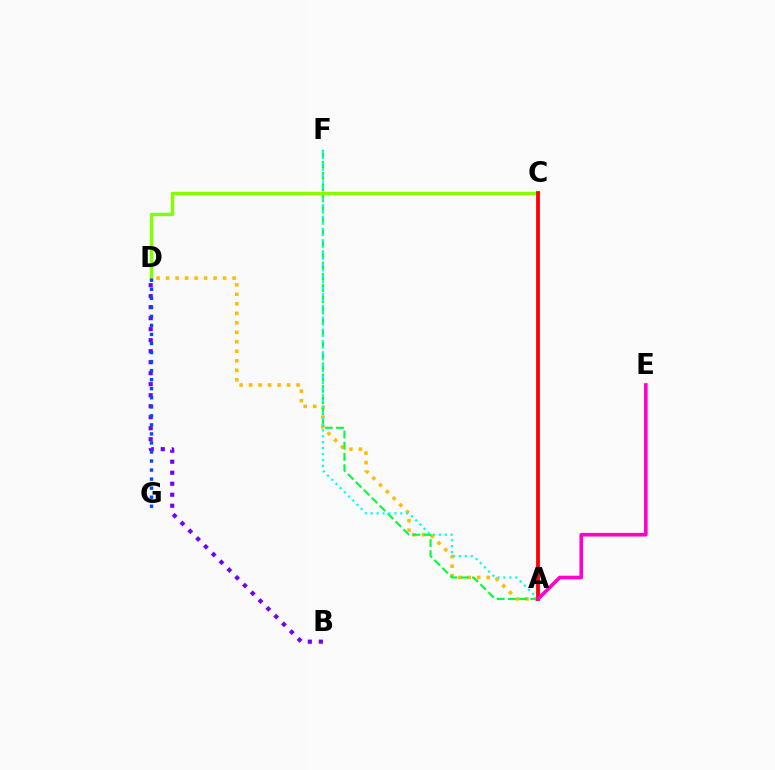{('A', 'D'): [{'color': '#ffbd00', 'line_style': 'dotted', 'thickness': 2.58}], ('A', 'F'): [{'color': '#00ff39', 'line_style': 'dashed', 'thickness': 1.52}, {'color': '#00fff6', 'line_style': 'dotted', 'thickness': 1.61}], ('B', 'D'): [{'color': '#7200ff', 'line_style': 'dotted', 'thickness': 2.99}], ('C', 'D'): [{'color': '#84ff00', 'line_style': 'solid', 'thickness': 2.45}], ('A', 'C'): [{'color': '#ff0000', 'line_style': 'solid', 'thickness': 2.73}], ('D', 'G'): [{'color': '#004bff', 'line_style': 'dotted', 'thickness': 2.46}], ('A', 'E'): [{'color': '#ff00cf', 'line_style': 'solid', 'thickness': 2.61}]}